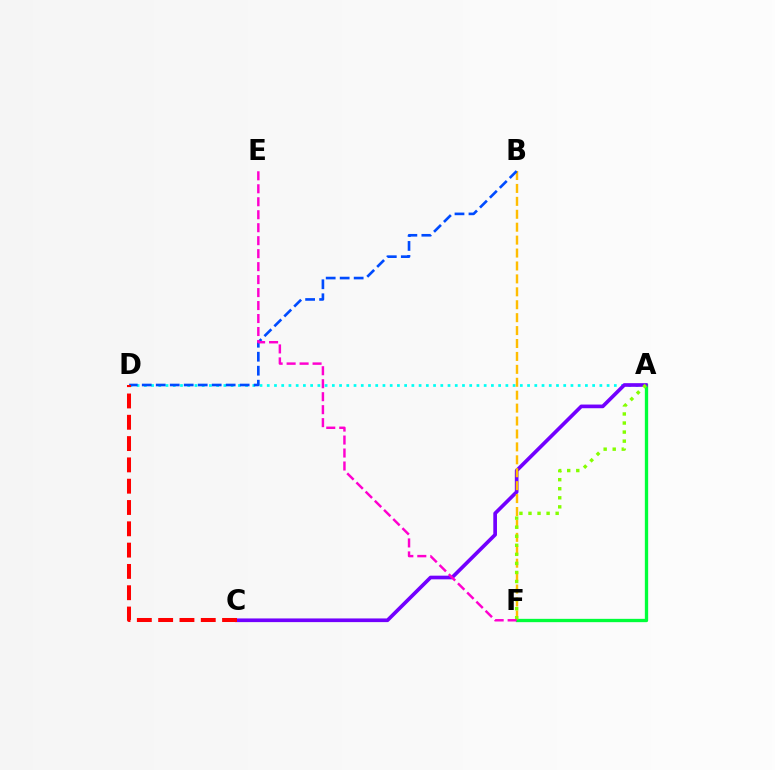{('A', 'F'): [{'color': '#00ff39', 'line_style': 'solid', 'thickness': 2.39}, {'color': '#84ff00', 'line_style': 'dotted', 'thickness': 2.46}], ('A', 'D'): [{'color': '#00fff6', 'line_style': 'dotted', 'thickness': 1.96}], ('A', 'C'): [{'color': '#7200ff', 'line_style': 'solid', 'thickness': 2.64}], ('B', 'F'): [{'color': '#ffbd00', 'line_style': 'dashed', 'thickness': 1.76}], ('B', 'D'): [{'color': '#004bff', 'line_style': 'dashed', 'thickness': 1.9}], ('E', 'F'): [{'color': '#ff00cf', 'line_style': 'dashed', 'thickness': 1.76}], ('C', 'D'): [{'color': '#ff0000', 'line_style': 'dashed', 'thickness': 2.89}]}